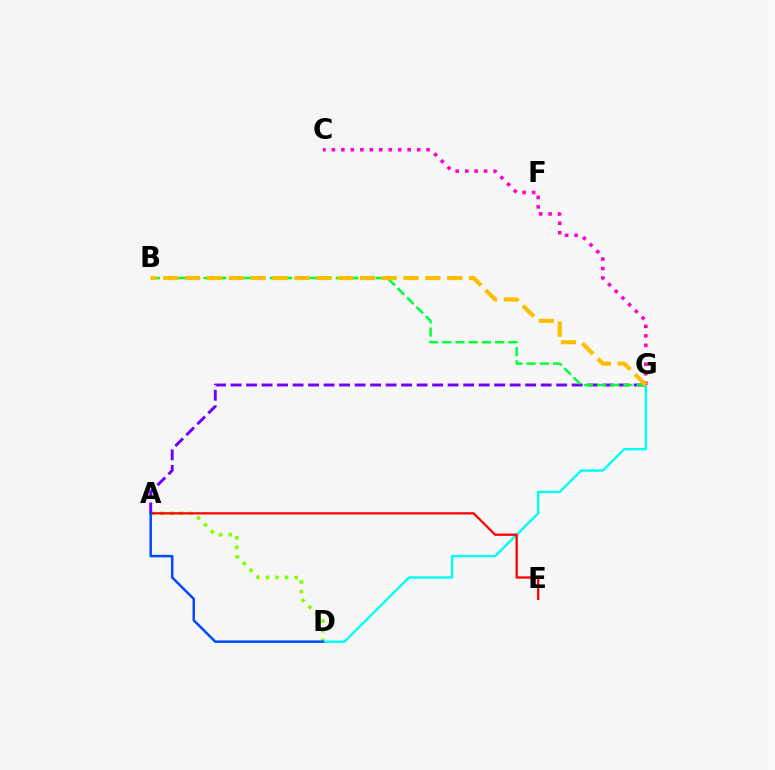{('A', 'D'): [{'color': '#84ff00', 'line_style': 'dotted', 'thickness': 2.61}, {'color': '#004bff', 'line_style': 'solid', 'thickness': 1.81}], ('D', 'G'): [{'color': '#00fff6', 'line_style': 'solid', 'thickness': 1.73}], ('A', 'E'): [{'color': '#ff0000', 'line_style': 'solid', 'thickness': 1.63}], ('A', 'G'): [{'color': '#7200ff', 'line_style': 'dashed', 'thickness': 2.11}], ('B', 'G'): [{'color': '#00ff39', 'line_style': 'dashed', 'thickness': 1.8}, {'color': '#ffbd00', 'line_style': 'dashed', 'thickness': 2.97}], ('C', 'G'): [{'color': '#ff00cf', 'line_style': 'dotted', 'thickness': 2.57}]}